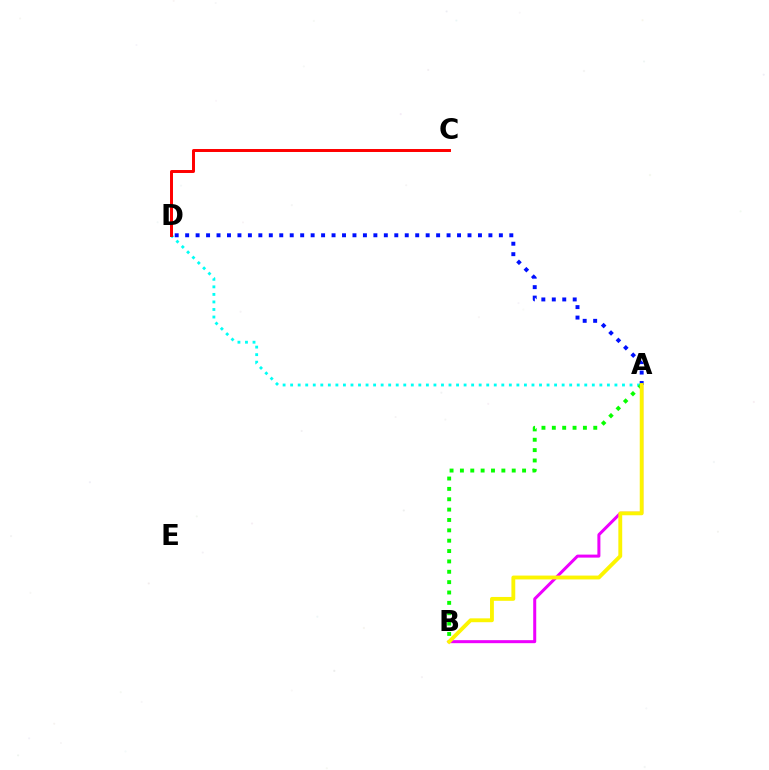{('A', 'B'): [{'color': '#ee00ff', 'line_style': 'solid', 'thickness': 2.17}, {'color': '#08ff00', 'line_style': 'dotted', 'thickness': 2.81}, {'color': '#fcf500', 'line_style': 'solid', 'thickness': 2.77}], ('A', 'D'): [{'color': '#0010ff', 'line_style': 'dotted', 'thickness': 2.84}, {'color': '#00fff6', 'line_style': 'dotted', 'thickness': 2.05}], ('C', 'D'): [{'color': '#ff0000', 'line_style': 'solid', 'thickness': 2.14}]}